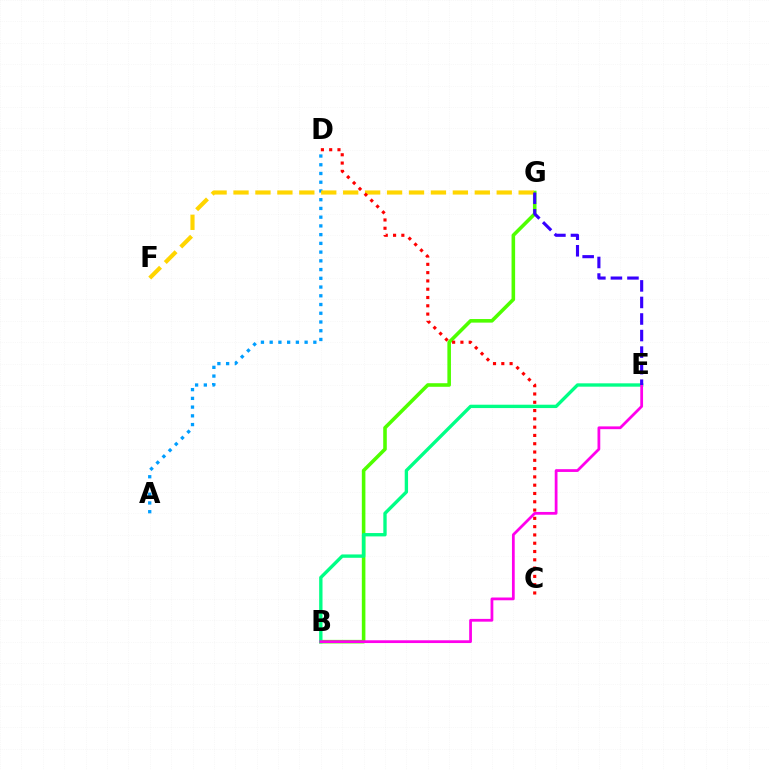{('B', 'G'): [{'color': '#4fff00', 'line_style': 'solid', 'thickness': 2.58}], ('B', 'E'): [{'color': '#00ff86', 'line_style': 'solid', 'thickness': 2.41}, {'color': '#ff00ed', 'line_style': 'solid', 'thickness': 2.0}], ('A', 'D'): [{'color': '#009eff', 'line_style': 'dotted', 'thickness': 2.37}], ('F', 'G'): [{'color': '#ffd500', 'line_style': 'dashed', 'thickness': 2.98}], ('E', 'G'): [{'color': '#3700ff', 'line_style': 'dashed', 'thickness': 2.25}], ('C', 'D'): [{'color': '#ff0000', 'line_style': 'dotted', 'thickness': 2.25}]}